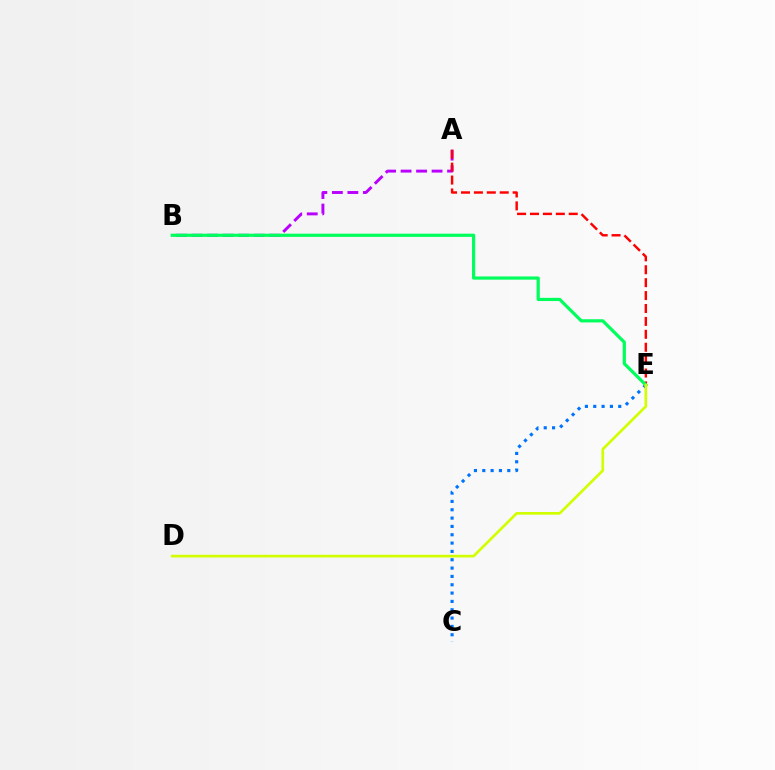{('A', 'B'): [{'color': '#b900ff', 'line_style': 'dashed', 'thickness': 2.11}], ('C', 'E'): [{'color': '#0074ff', 'line_style': 'dotted', 'thickness': 2.26}], ('A', 'E'): [{'color': '#ff0000', 'line_style': 'dashed', 'thickness': 1.75}], ('B', 'E'): [{'color': '#00ff5c', 'line_style': 'solid', 'thickness': 2.31}], ('D', 'E'): [{'color': '#d1ff00', 'line_style': 'solid', 'thickness': 1.92}]}